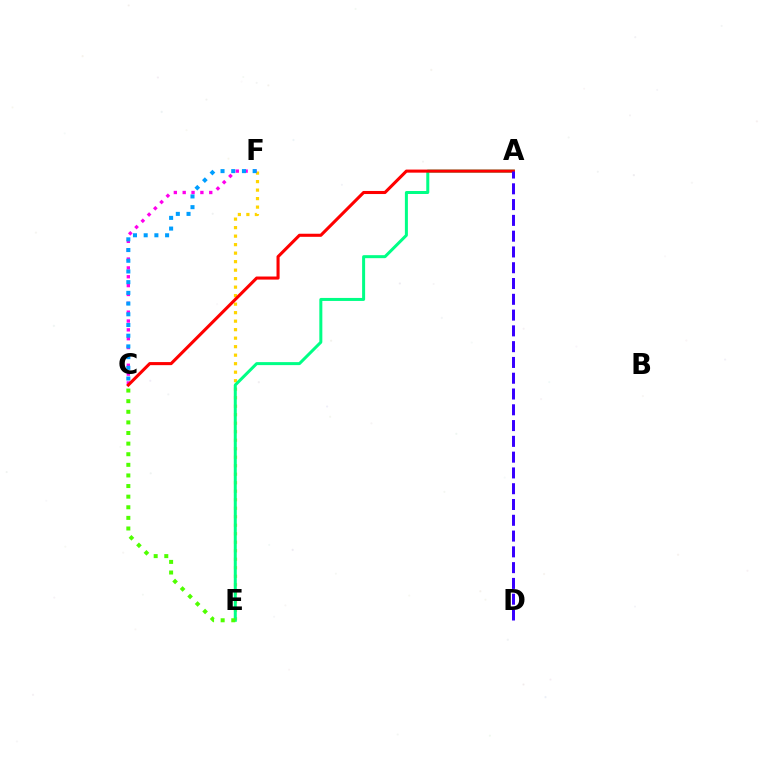{('E', 'F'): [{'color': '#ffd500', 'line_style': 'dotted', 'thickness': 2.31}], ('A', 'E'): [{'color': '#00ff86', 'line_style': 'solid', 'thickness': 2.16}], ('C', 'F'): [{'color': '#ff00ed', 'line_style': 'dotted', 'thickness': 2.4}, {'color': '#009eff', 'line_style': 'dotted', 'thickness': 2.91}], ('A', 'C'): [{'color': '#ff0000', 'line_style': 'solid', 'thickness': 2.22}], ('A', 'D'): [{'color': '#3700ff', 'line_style': 'dashed', 'thickness': 2.14}], ('C', 'E'): [{'color': '#4fff00', 'line_style': 'dotted', 'thickness': 2.88}]}